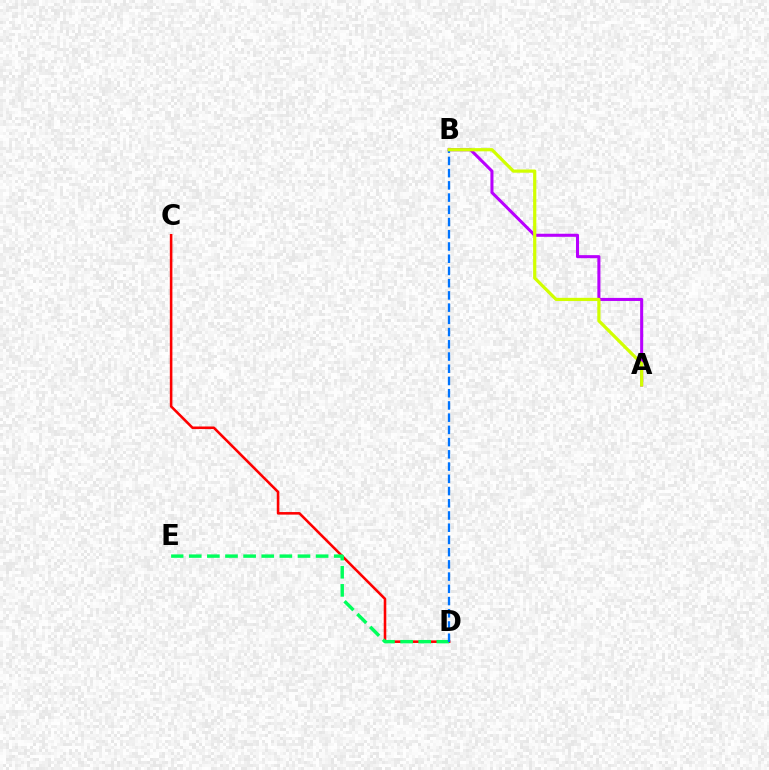{('C', 'D'): [{'color': '#ff0000', 'line_style': 'solid', 'thickness': 1.85}], ('D', 'E'): [{'color': '#00ff5c', 'line_style': 'dashed', 'thickness': 2.46}], ('A', 'B'): [{'color': '#b900ff', 'line_style': 'solid', 'thickness': 2.2}, {'color': '#d1ff00', 'line_style': 'solid', 'thickness': 2.31}], ('B', 'D'): [{'color': '#0074ff', 'line_style': 'dashed', 'thickness': 1.66}]}